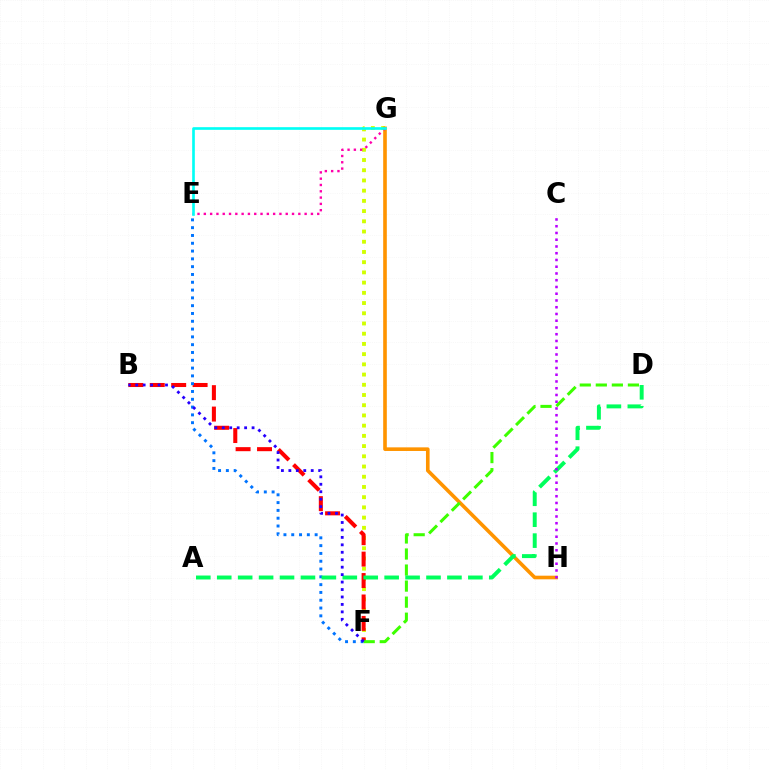{('F', 'G'): [{'color': '#d1ff00', 'line_style': 'dotted', 'thickness': 2.78}], ('G', 'H'): [{'color': '#ff9400', 'line_style': 'solid', 'thickness': 2.61}], ('B', 'F'): [{'color': '#ff0000', 'line_style': 'dashed', 'thickness': 2.91}, {'color': '#2500ff', 'line_style': 'dotted', 'thickness': 2.02}], ('E', 'F'): [{'color': '#0074ff', 'line_style': 'dotted', 'thickness': 2.12}], ('D', 'F'): [{'color': '#3dff00', 'line_style': 'dashed', 'thickness': 2.18}], ('A', 'D'): [{'color': '#00ff5c', 'line_style': 'dashed', 'thickness': 2.84}], ('E', 'G'): [{'color': '#ff00ac', 'line_style': 'dotted', 'thickness': 1.71}, {'color': '#00fff6', 'line_style': 'solid', 'thickness': 1.91}], ('C', 'H'): [{'color': '#b900ff', 'line_style': 'dotted', 'thickness': 1.83}]}